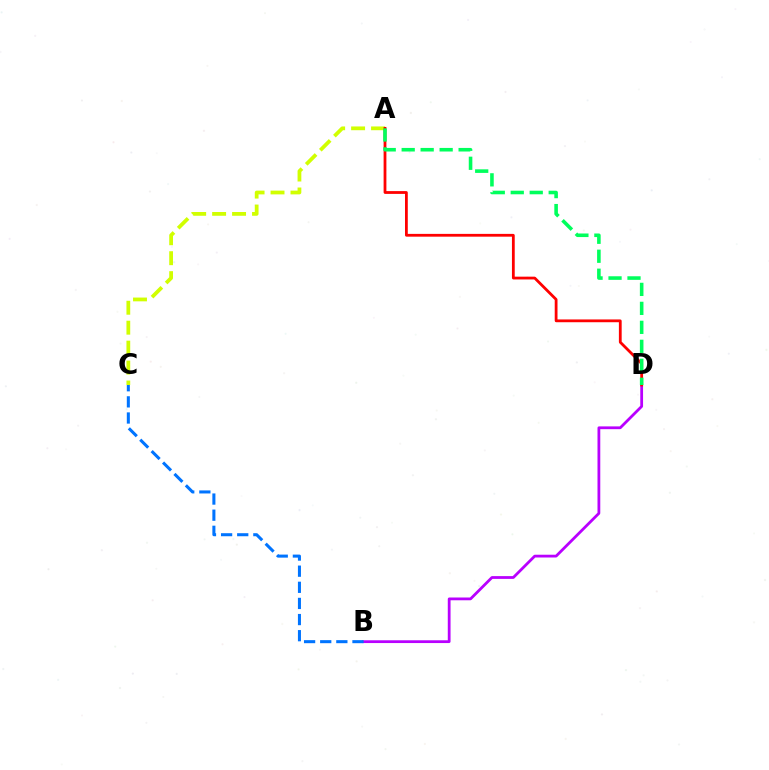{('A', 'C'): [{'color': '#d1ff00', 'line_style': 'dashed', 'thickness': 2.71}], ('B', 'D'): [{'color': '#b900ff', 'line_style': 'solid', 'thickness': 2.0}], ('A', 'D'): [{'color': '#ff0000', 'line_style': 'solid', 'thickness': 2.01}, {'color': '#00ff5c', 'line_style': 'dashed', 'thickness': 2.58}], ('B', 'C'): [{'color': '#0074ff', 'line_style': 'dashed', 'thickness': 2.19}]}